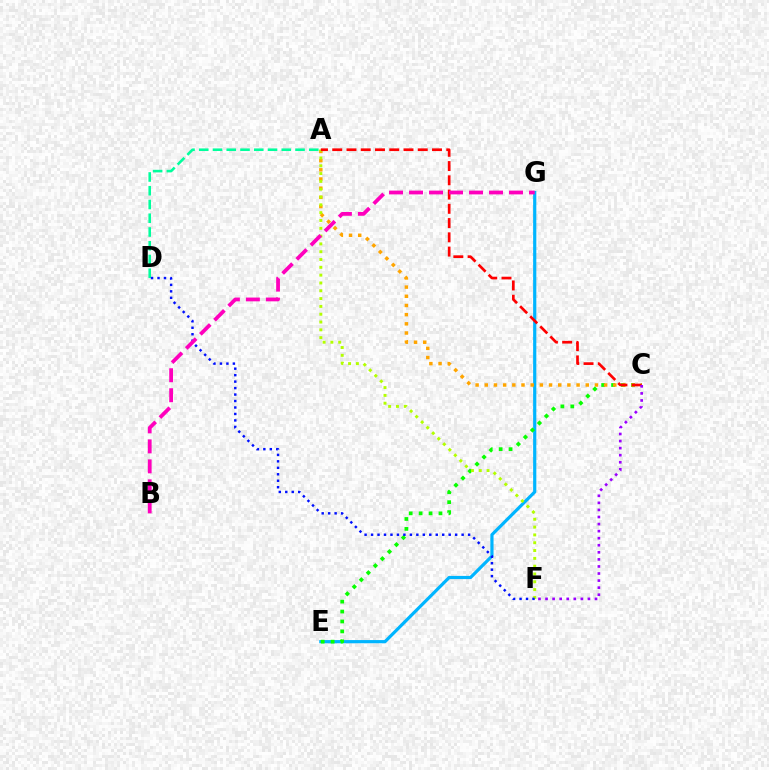{('E', 'G'): [{'color': '#00b5ff', 'line_style': 'solid', 'thickness': 2.3}], ('C', 'E'): [{'color': '#08ff00', 'line_style': 'dotted', 'thickness': 2.7}], ('A', 'C'): [{'color': '#ffa500', 'line_style': 'dotted', 'thickness': 2.49}, {'color': '#ff0000', 'line_style': 'dashed', 'thickness': 1.94}], ('A', 'D'): [{'color': '#00ff9d', 'line_style': 'dashed', 'thickness': 1.87}], ('A', 'F'): [{'color': '#b3ff00', 'line_style': 'dotted', 'thickness': 2.12}], ('D', 'F'): [{'color': '#0010ff', 'line_style': 'dotted', 'thickness': 1.76}], ('C', 'F'): [{'color': '#9b00ff', 'line_style': 'dotted', 'thickness': 1.92}], ('B', 'G'): [{'color': '#ff00bd', 'line_style': 'dashed', 'thickness': 2.72}]}